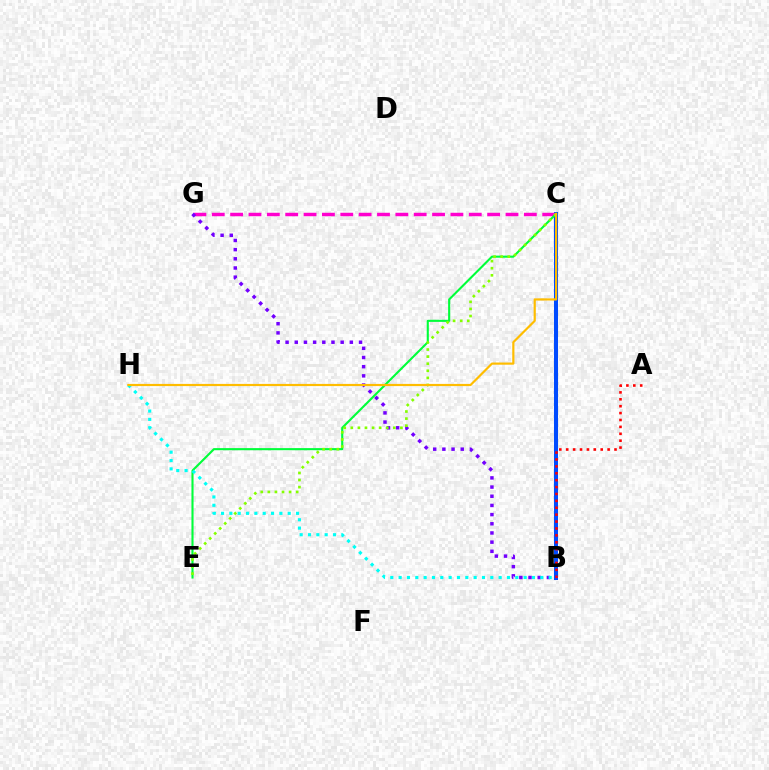{('B', 'C'): [{'color': '#004bff', 'line_style': 'solid', 'thickness': 2.9}], ('C', 'G'): [{'color': '#ff00cf', 'line_style': 'dashed', 'thickness': 2.49}], ('C', 'E'): [{'color': '#00ff39', 'line_style': 'solid', 'thickness': 1.52}, {'color': '#84ff00', 'line_style': 'dotted', 'thickness': 1.92}], ('A', 'B'): [{'color': '#ff0000', 'line_style': 'dotted', 'thickness': 1.87}], ('B', 'G'): [{'color': '#7200ff', 'line_style': 'dotted', 'thickness': 2.49}], ('B', 'H'): [{'color': '#00fff6', 'line_style': 'dotted', 'thickness': 2.26}], ('C', 'H'): [{'color': '#ffbd00', 'line_style': 'solid', 'thickness': 1.57}]}